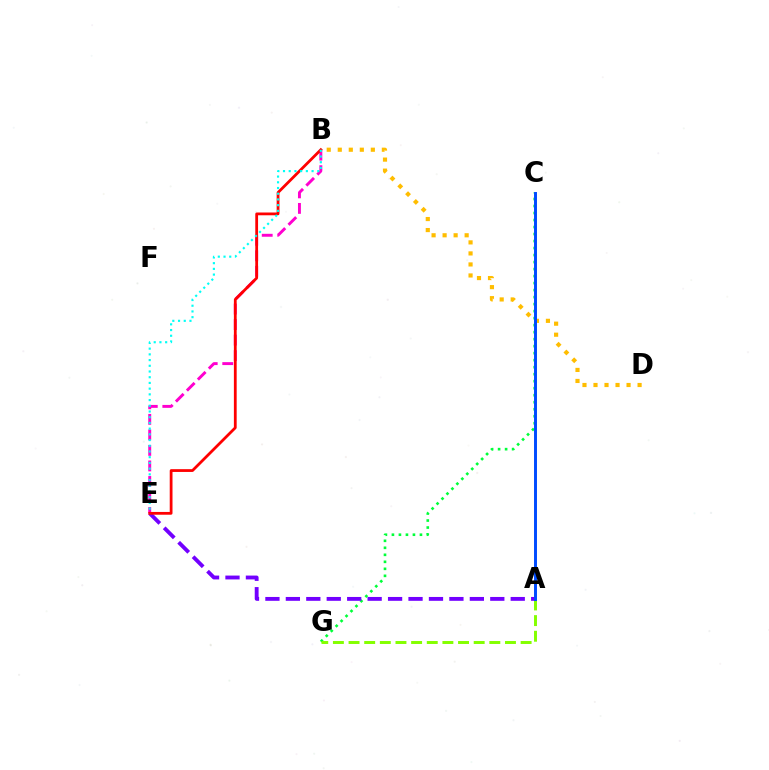{('B', 'D'): [{'color': '#ffbd00', 'line_style': 'dotted', 'thickness': 2.99}], ('C', 'G'): [{'color': '#00ff39', 'line_style': 'dotted', 'thickness': 1.9}], ('A', 'G'): [{'color': '#84ff00', 'line_style': 'dashed', 'thickness': 2.13}], ('A', 'E'): [{'color': '#7200ff', 'line_style': 'dashed', 'thickness': 2.78}], ('B', 'E'): [{'color': '#ff00cf', 'line_style': 'dashed', 'thickness': 2.11}, {'color': '#ff0000', 'line_style': 'solid', 'thickness': 2.0}, {'color': '#00fff6', 'line_style': 'dotted', 'thickness': 1.55}], ('A', 'C'): [{'color': '#004bff', 'line_style': 'solid', 'thickness': 2.13}]}